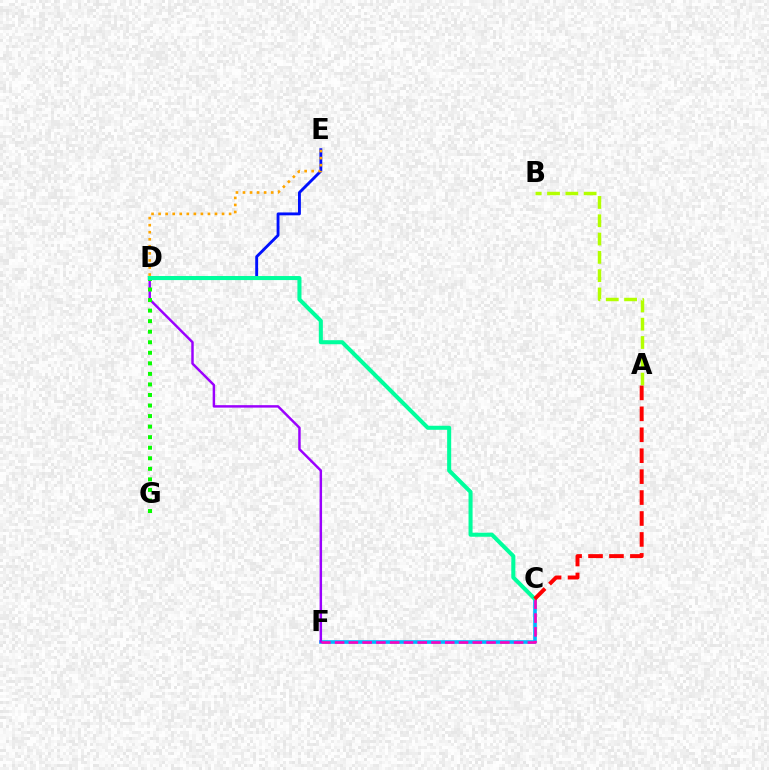{('C', 'F'): [{'color': '#00b5ff', 'line_style': 'solid', 'thickness': 2.62}, {'color': '#ff00bd', 'line_style': 'dashed', 'thickness': 1.87}], ('D', 'F'): [{'color': '#9b00ff', 'line_style': 'solid', 'thickness': 1.77}], ('D', 'G'): [{'color': '#08ff00', 'line_style': 'dotted', 'thickness': 2.87}], ('D', 'E'): [{'color': '#0010ff', 'line_style': 'solid', 'thickness': 2.07}, {'color': '#ffa500', 'line_style': 'dotted', 'thickness': 1.92}], ('C', 'D'): [{'color': '#00ff9d', 'line_style': 'solid', 'thickness': 2.92}], ('A', 'B'): [{'color': '#b3ff00', 'line_style': 'dashed', 'thickness': 2.49}], ('A', 'C'): [{'color': '#ff0000', 'line_style': 'dashed', 'thickness': 2.84}]}